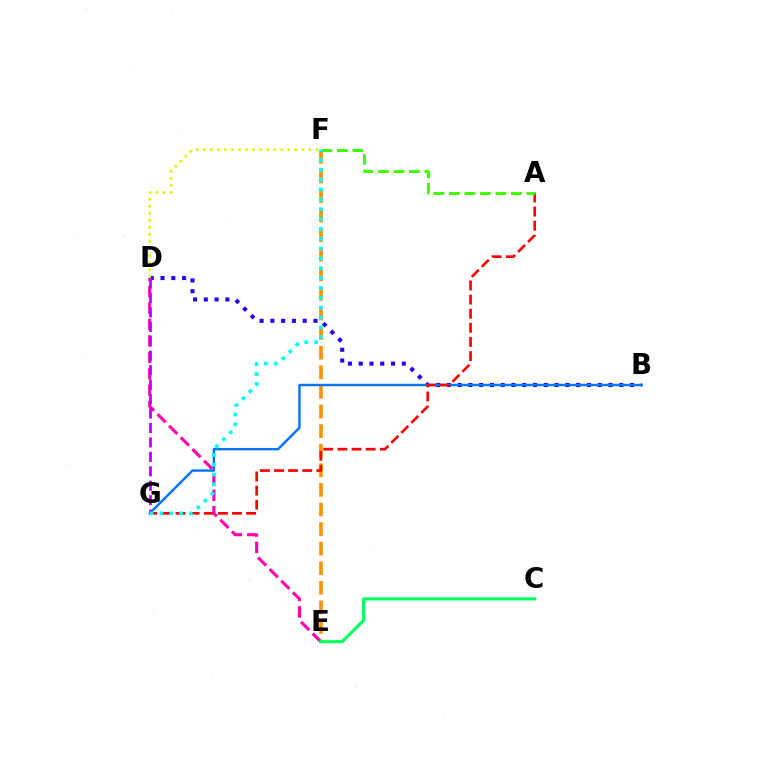{('B', 'D'): [{'color': '#2500ff', 'line_style': 'dotted', 'thickness': 2.93}], ('E', 'F'): [{'color': '#ff9400', 'line_style': 'dashed', 'thickness': 2.66}], ('B', 'G'): [{'color': '#0074ff', 'line_style': 'solid', 'thickness': 1.73}], ('A', 'G'): [{'color': '#ff0000', 'line_style': 'dashed', 'thickness': 1.92}], ('D', 'E'): [{'color': '#ff00ac', 'line_style': 'dashed', 'thickness': 2.23}], ('C', 'E'): [{'color': '#00ff5c', 'line_style': 'solid', 'thickness': 2.22}], ('D', 'F'): [{'color': '#d1ff00', 'line_style': 'dotted', 'thickness': 1.91}], ('D', 'G'): [{'color': '#b900ff', 'line_style': 'dashed', 'thickness': 1.96}], ('A', 'F'): [{'color': '#3dff00', 'line_style': 'dashed', 'thickness': 2.11}], ('F', 'G'): [{'color': '#00fff6', 'line_style': 'dotted', 'thickness': 2.67}]}